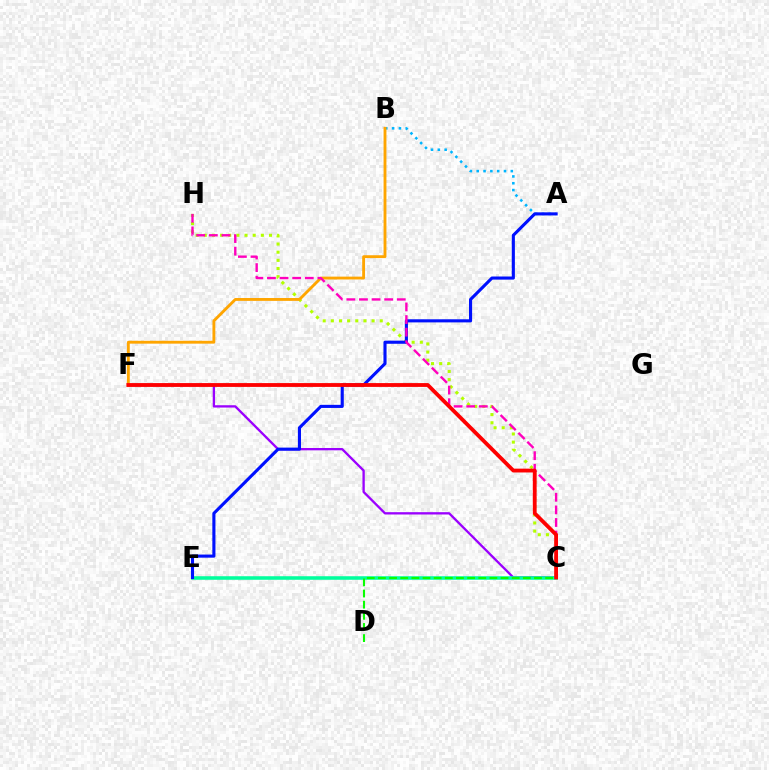{('A', 'B'): [{'color': '#00b5ff', 'line_style': 'dotted', 'thickness': 1.85}], ('C', 'H'): [{'color': '#b3ff00', 'line_style': 'dotted', 'thickness': 2.22}, {'color': '#ff00bd', 'line_style': 'dashed', 'thickness': 1.71}], ('C', 'F'): [{'color': '#9b00ff', 'line_style': 'solid', 'thickness': 1.67}, {'color': '#ff0000', 'line_style': 'solid', 'thickness': 2.75}], ('B', 'F'): [{'color': '#ffa500', 'line_style': 'solid', 'thickness': 2.06}], ('C', 'E'): [{'color': '#00ff9d', 'line_style': 'solid', 'thickness': 2.55}], ('A', 'E'): [{'color': '#0010ff', 'line_style': 'solid', 'thickness': 2.24}], ('C', 'D'): [{'color': '#08ff00', 'line_style': 'dashed', 'thickness': 1.51}]}